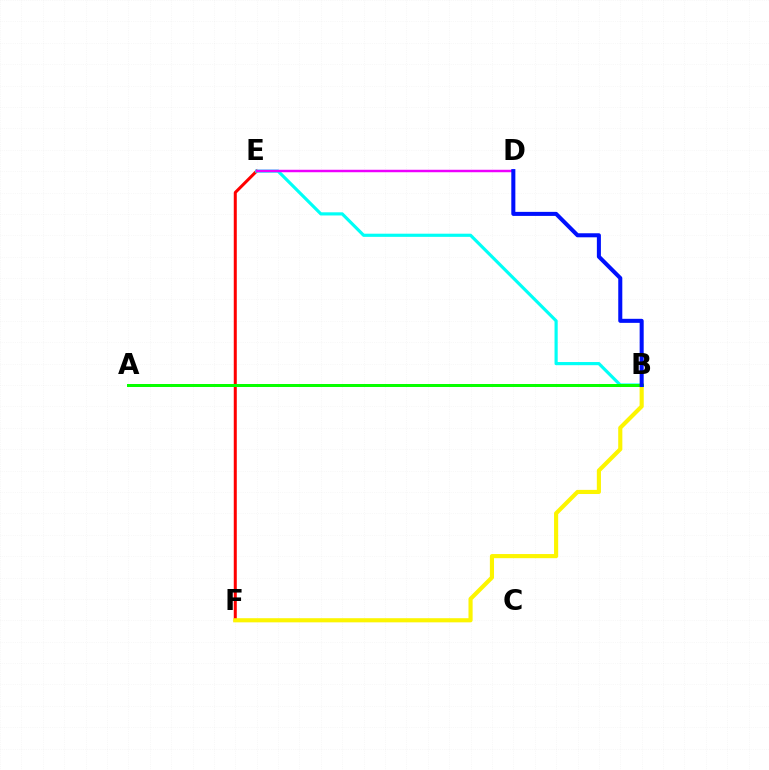{('E', 'F'): [{'color': '#ff0000', 'line_style': 'solid', 'thickness': 2.17}], ('B', 'E'): [{'color': '#00fff6', 'line_style': 'solid', 'thickness': 2.28}], ('B', 'F'): [{'color': '#fcf500', 'line_style': 'solid', 'thickness': 2.97}], ('A', 'B'): [{'color': '#08ff00', 'line_style': 'solid', 'thickness': 2.15}], ('D', 'E'): [{'color': '#ee00ff', 'line_style': 'solid', 'thickness': 1.78}], ('B', 'D'): [{'color': '#0010ff', 'line_style': 'solid', 'thickness': 2.91}]}